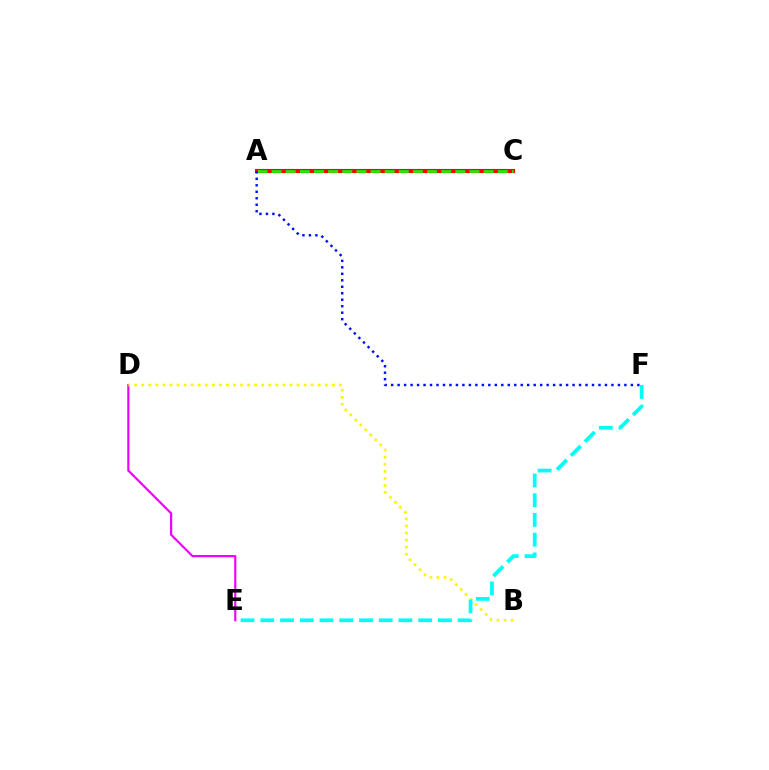{('A', 'C'): [{'color': '#ff0000', 'line_style': 'solid', 'thickness': 2.96}, {'color': '#08ff00', 'line_style': 'dashed', 'thickness': 1.92}], ('D', 'E'): [{'color': '#ee00ff', 'line_style': 'solid', 'thickness': 1.57}], ('B', 'D'): [{'color': '#fcf500', 'line_style': 'dotted', 'thickness': 1.92}], ('A', 'F'): [{'color': '#0010ff', 'line_style': 'dotted', 'thickness': 1.76}], ('E', 'F'): [{'color': '#00fff6', 'line_style': 'dashed', 'thickness': 2.68}]}